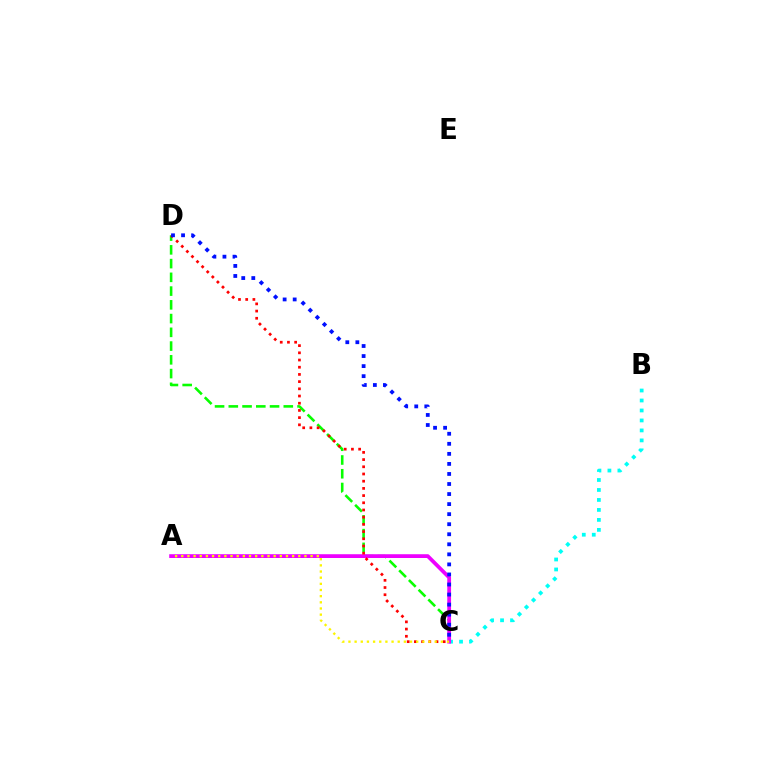{('B', 'C'): [{'color': '#00fff6', 'line_style': 'dotted', 'thickness': 2.71}], ('C', 'D'): [{'color': '#08ff00', 'line_style': 'dashed', 'thickness': 1.87}, {'color': '#ff0000', 'line_style': 'dotted', 'thickness': 1.96}, {'color': '#0010ff', 'line_style': 'dotted', 'thickness': 2.73}], ('A', 'C'): [{'color': '#ee00ff', 'line_style': 'solid', 'thickness': 2.72}, {'color': '#fcf500', 'line_style': 'dotted', 'thickness': 1.67}]}